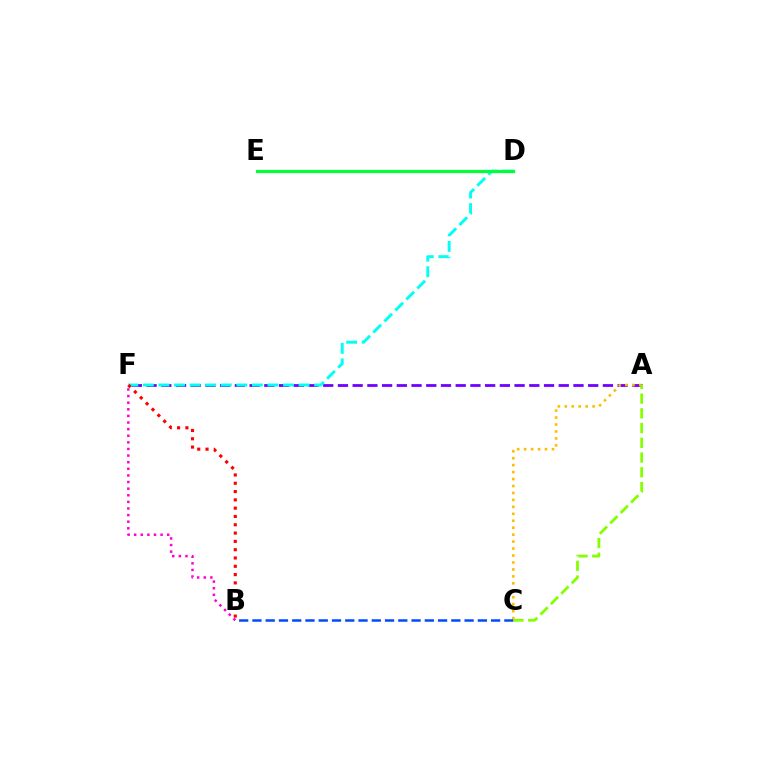{('A', 'F'): [{'color': '#7200ff', 'line_style': 'dashed', 'thickness': 2.0}], ('D', 'F'): [{'color': '#00fff6', 'line_style': 'dashed', 'thickness': 2.12}], ('A', 'C'): [{'color': '#ffbd00', 'line_style': 'dotted', 'thickness': 1.89}, {'color': '#84ff00', 'line_style': 'dashed', 'thickness': 2.0}], ('D', 'E'): [{'color': '#00ff39', 'line_style': 'solid', 'thickness': 2.3}], ('B', 'C'): [{'color': '#004bff', 'line_style': 'dashed', 'thickness': 1.8}], ('B', 'F'): [{'color': '#ff00cf', 'line_style': 'dotted', 'thickness': 1.8}, {'color': '#ff0000', 'line_style': 'dotted', 'thickness': 2.26}]}